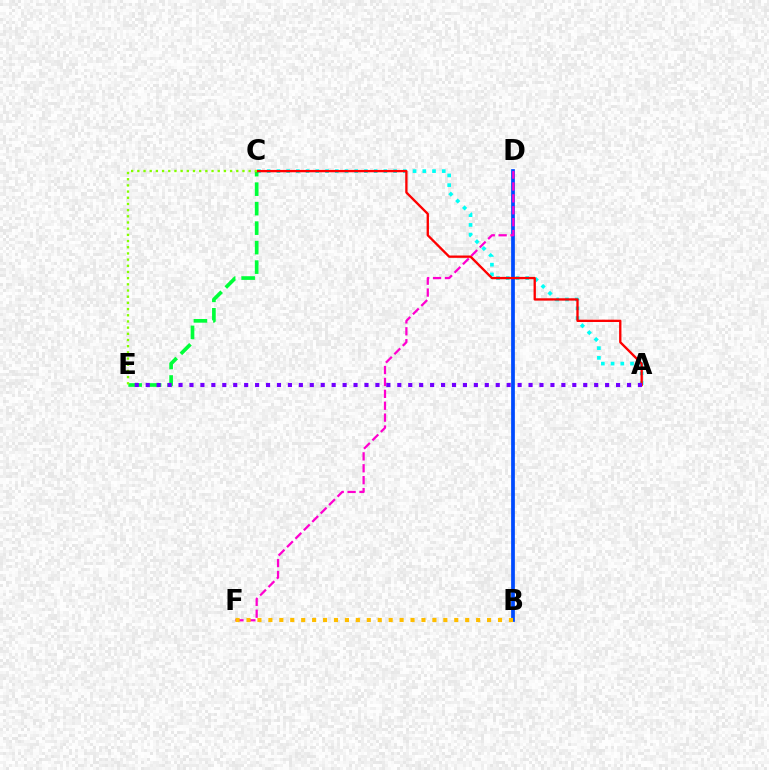{('B', 'D'): [{'color': '#004bff', 'line_style': 'solid', 'thickness': 2.69}], ('D', 'F'): [{'color': '#ff00cf', 'line_style': 'dashed', 'thickness': 1.62}], ('A', 'C'): [{'color': '#00fff6', 'line_style': 'dotted', 'thickness': 2.64}, {'color': '#ff0000', 'line_style': 'solid', 'thickness': 1.68}], ('B', 'F'): [{'color': '#ffbd00', 'line_style': 'dotted', 'thickness': 2.97}], ('C', 'E'): [{'color': '#00ff39', 'line_style': 'dashed', 'thickness': 2.65}, {'color': '#84ff00', 'line_style': 'dotted', 'thickness': 1.68}], ('A', 'E'): [{'color': '#7200ff', 'line_style': 'dotted', 'thickness': 2.97}]}